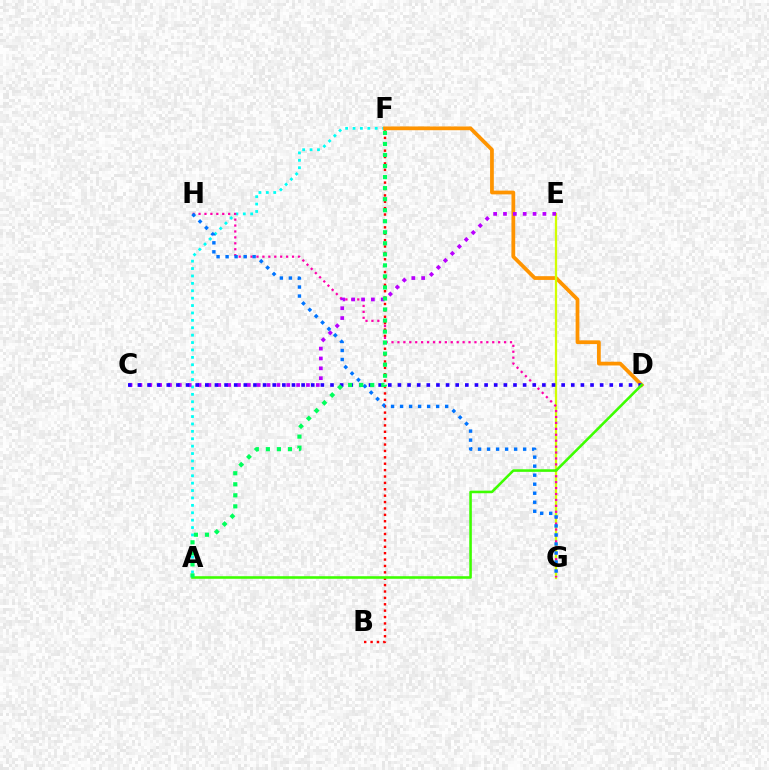{('A', 'F'): [{'color': '#00fff6', 'line_style': 'dotted', 'thickness': 2.01}, {'color': '#00ff5c', 'line_style': 'dotted', 'thickness': 3.0}], ('D', 'F'): [{'color': '#ff9400', 'line_style': 'solid', 'thickness': 2.7}], ('E', 'G'): [{'color': '#d1ff00', 'line_style': 'solid', 'thickness': 1.64}], ('B', 'F'): [{'color': '#ff0000', 'line_style': 'dotted', 'thickness': 1.74}], ('G', 'H'): [{'color': '#ff00ac', 'line_style': 'dotted', 'thickness': 1.61}, {'color': '#0074ff', 'line_style': 'dotted', 'thickness': 2.45}], ('C', 'E'): [{'color': '#b900ff', 'line_style': 'dotted', 'thickness': 2.68}], ('C', 'D'): [{'color': '#2500ff', 'line_style': 'dotted', 'thickness': 2.62}], ('A', 'D'): [{'color': '#3dff00', 'line_style': 'solid', 'thickness': 1.86}]}